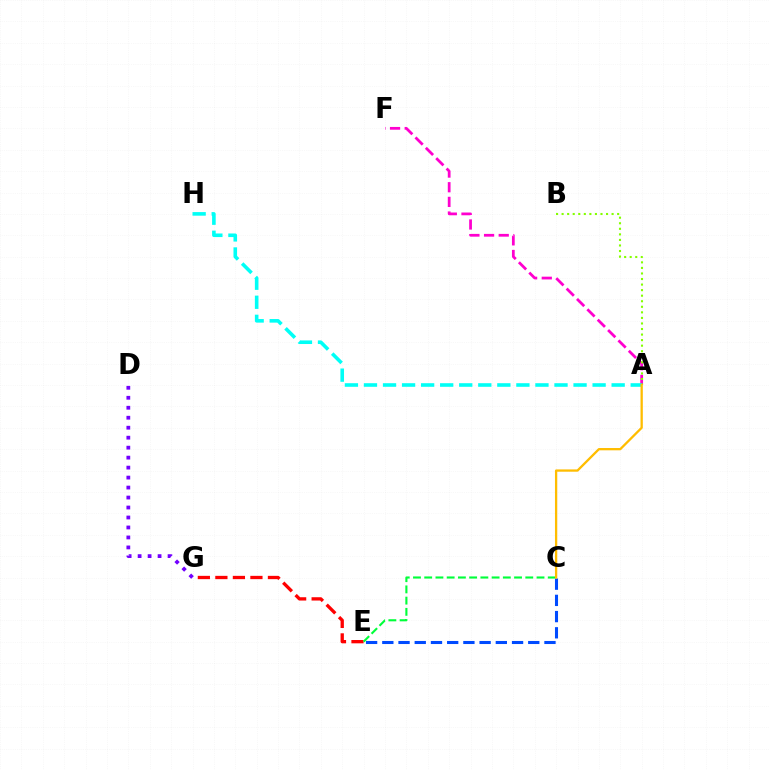{('A', 'F'): [{'color': '#ff00cf', 'line_style': 'dashed', 'thickness': 1.99}], ('E', 'G'): [{'color': '#ff0000', 'line_style': 'dashed', 'thickness': 2.38}], ('D', 'G'): [{'color': '#7200ff', 'line_style': 'dotted', 'thickness': 2.71}], ('A', 'B'): [{'color': '#84ff00', 'line_style': 'dotted', 'thickness': 1.51}], ('C', 'E'): [{'color': '#004bff', 'line_style': 'dashed', 'thickness': 2.2}, {'color': '#00ff39', 'line_style': 'dashed', 'thickness': 1.53}], ('A', 'H'): [{'color': '#00fff6', 'line_style': 'dashed', 'thickness': 2.59}], ('A', 'C'): [{'color': '#ffbd00', 'line_style': 'solid', 'thickness': 1.65}]}